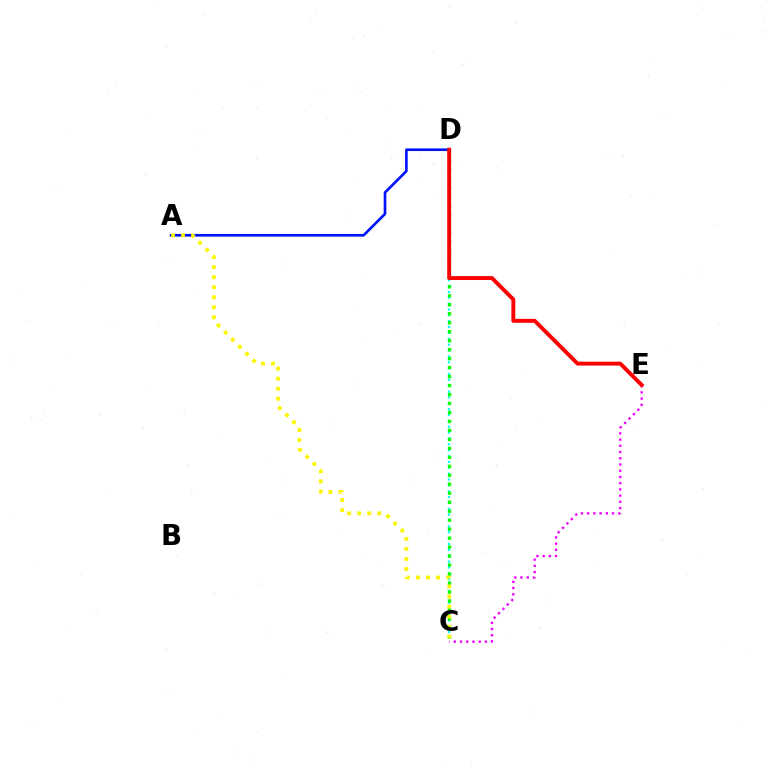{('A', 'D'): [{'color': '#0010ff', 'line_style': 'solid', 'thickness': 1.9}], ('C', 'D'): [{'color': '#00fff6', 'line_style': 'dotted', 'thickness': 1.59}, {'color': '#08ff00', 'line_style': 'dotted', 'thickness': 2.44}], ('C', 'E'): [{'color': '#ee00ff', 'line_style': 'dotted', 'thickness': 1.69}], ('A', 'C'): [{'color': '#fcf500', 'line_style': 'dotted', 'thickness': 2.73}], ('D', 'E'): [{'color': '#ff0000', 'line_style': 'solid', 'thickness': 2.82}]}